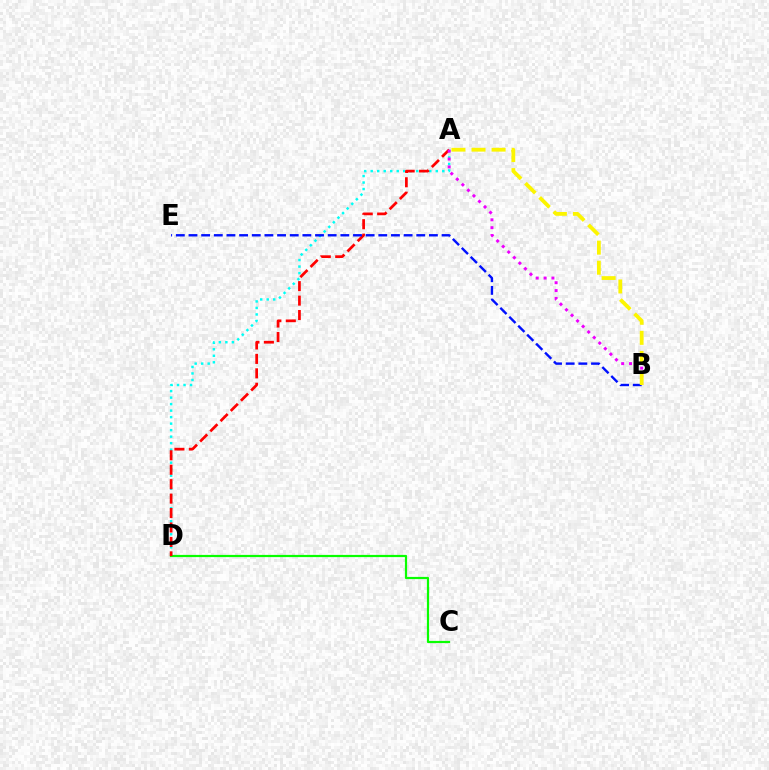{('C', 'D'): [{'color': '#08ff00', 'line_style': 'solid', 'thickness': 1.58}], ('A', 'D'): [{'color': '#00fff6', 'line_style': 'dotted', 'thickness': 1.77}, {'color': '#ff0000', 'line_style': 'dashed', 'thickness': 1.96}], ('A', 'B'): [{'color': '#ee00ff', 'line_style': 'dotted', 'thickness': 2.13}, {'color': '#fcf500', 'line_style': 'dashed', 'thickness': 2.73}], ('B', 'E'): [{'color': '#0010ff', 'line_style': 'dashed', 'thickness': 1.72}]}